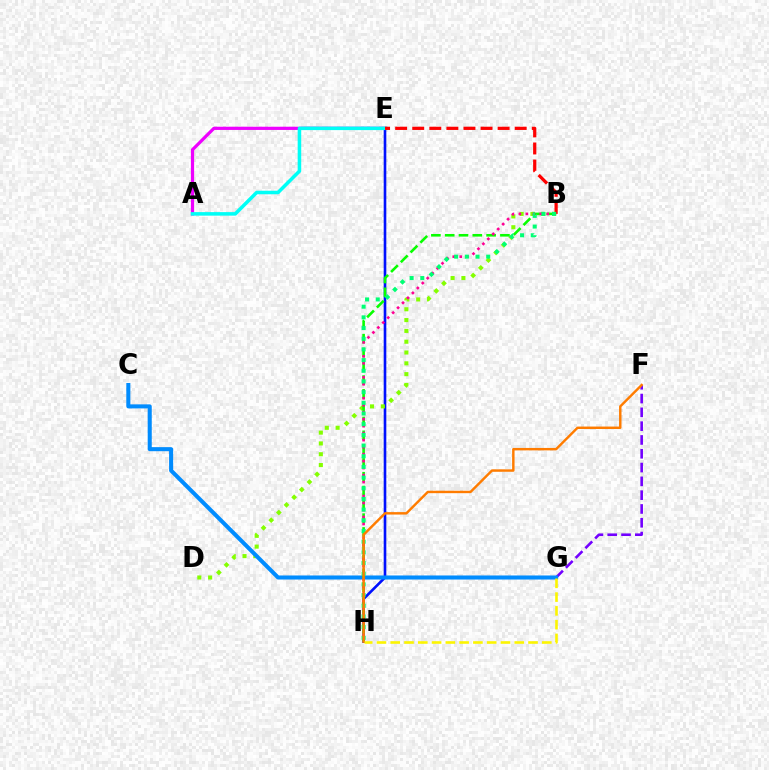{('E', 'H'): [{'color': '#0010ff', 'line_style': 'solid', 'thickness': 1.89}], ('A', 'E'): [{'color': '#ee00ff', 'line_style': 'solid', 'thickness': 2.32}, {'color': '#00fff6', 'line_style': 'solid', 'thickness': 2.55}], ('B', 'D'): [{'color': '#84ff00', 'line_style': 'dotted', 'thickness': 2.94}], ('B', 'E'): [{'color': '#ff0000', 'line_style': 'dashed', 'thickness': 2.32}], ('F', 'G'): [{'color': '#7200ff', 'line_style': 'dashed', 'thickness': 1.87}], ('C', 'G'): [{'color': '#008cff', 'line_style': 'solid', 'thickness': 2.92}], ('B', 'H'): [{'color': '#08ff00', 'line_style': 'dashed', 'thickness': 1.88}, {'color': '#ff0094', 'line_style': 'dotted', 'thickness': 1.9}, {'color': '#00ff74', 'line_style': 'dotted', 'thickness': 2.9}], ('F', 'H'): [{'color': '#ff7c00', 'line_style': 'solid', 'thickness': 1.76}], ('G', 'H'): [{'color': '#fcf500', 'line_style': 'dashed', 'thickness': 1.87}]}